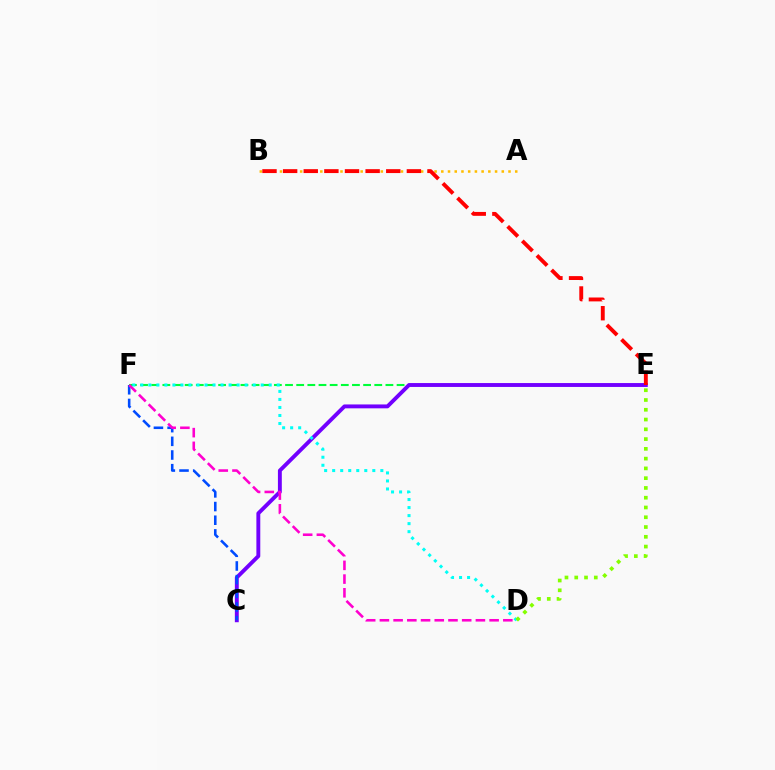{('A', 'B'): [{'color': '#ffbd00', 'line_style': 'dotted', 'thickness': 1.83}], ('E', 'F'): [{'color': '#00ff39', 'line_style': 'dashed', 'thickness': 1.52}], ('C', 'E'): [{'color': '#7200ff', 'line_style': 'solid', 'thickness': 2.8}], ('C', 'F'): [{'color': '#004bff', 'line_style': 'dashed', 'thickness': 1.86}], ('D', 'F'): [{'color': '#00fff6', 'line_style': 'dotted', 'thickness': 2.18}, {'color': '#ff00cf', 'line_style': 'dashed', 'thickness': 1.86}], ('B', 'E'): [{'color': '#ff0000', 'line_style': 'dashed', 'thickness': 2.8}], ('D', 'E'): [{'color': '#84ff00', 'line_style': 'dotted', 'thickness': 2.65}]}